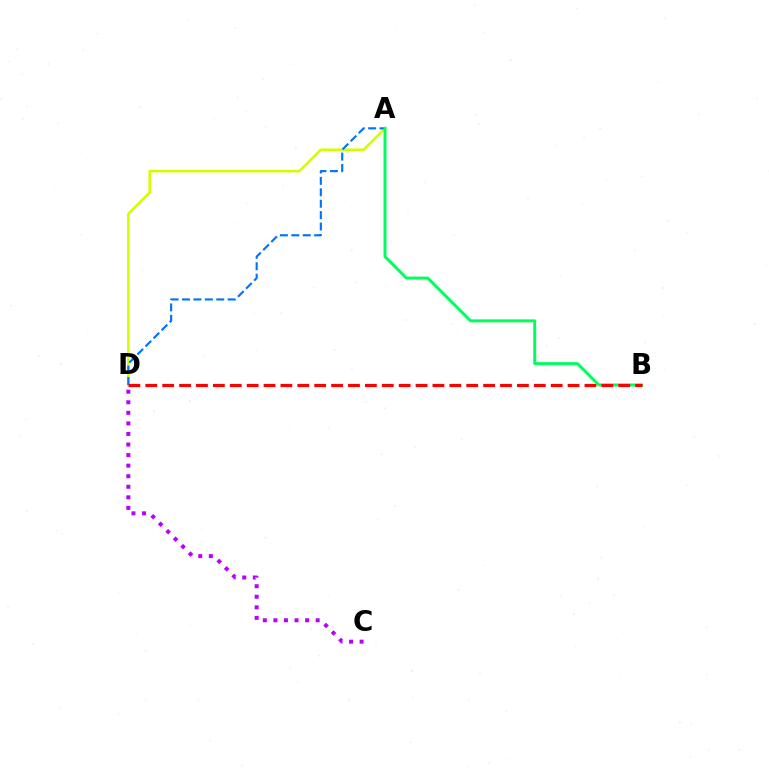{('A', 'D'): [{'color': '#d1ff00', 'line_style': 'solid', 'thickness': 1.85}, {'color': '#0074ff', 'line_style': 'dashed', 'thickness': 1.55}], ('C', 'D'): [{'color': '#b900ff', 'line_style': 'dotted', 'thickness': 2.87}], ('A', 'B'): [{'color': '#00ff5c', 'line_style': 'solid', 'thickness': 2.14}], ('B', 'D'): [{'color': '#ff0000', 'line_style': 'dashed', 'thickness': 2.29}]}